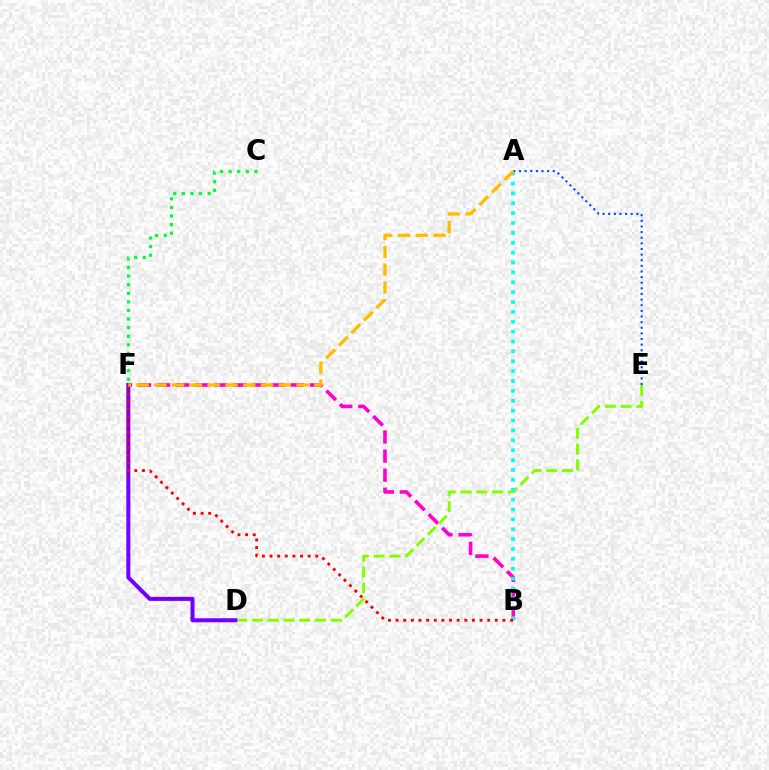{('B', 'F'): [{'color': '#ff00cf', 'line_style': 'dashed', 'thickness': 2.59}, {'color': '#ff0000', 'line_style': 'dotted', 'thickness': 2.07}], ('D', 'E'): [{'color': '#84ff00', 'line_style': 'dashed', 'thickness': 2.14}], ('C', 'F'): [{'color': '#00ff39', 'line_style': 'dotted', 'thickness': 2.33}], ('A', 'B'): [{'color': '#00fff6', 'line_style': 'dotted', 'thickness': 2.68}], ('D', 'F'): [{'color': '#7200ff', 'line_style': 'solid', 'thickness': 2.9}], ('A', 'E'): [{'color': '#004bff', 'line_style': 'dotted', 'thickness': 1.53}], ('A', 'F'): [{'color': '#ffbd00', 'line_style': 'dashed', 'thickness': 2.42}]}